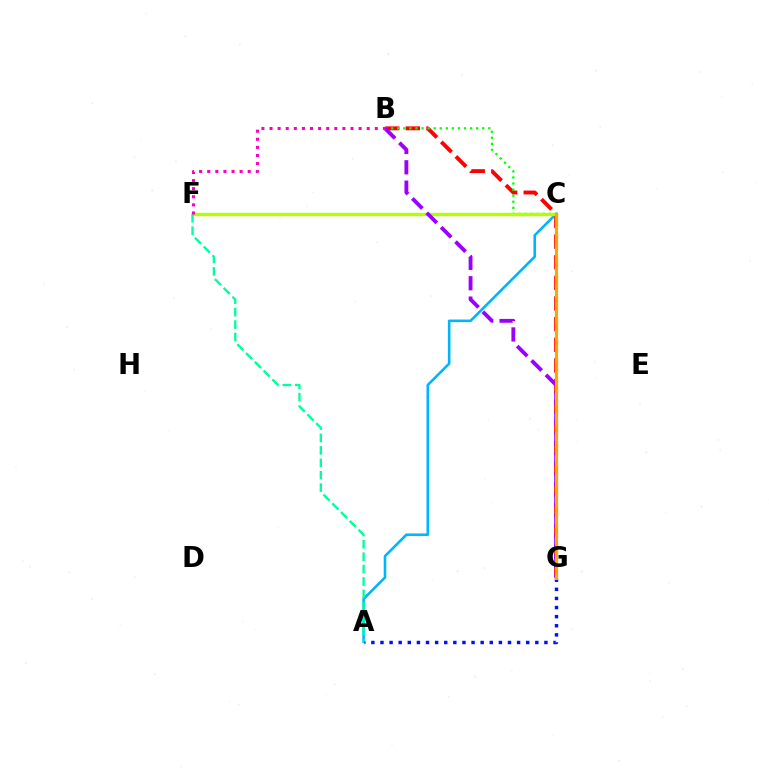{('A', 'C'): [{'color': '#00b5ff', 'line_style': 'solid', 'thickness': 1.86}], ('B', 'G'): [{'color': '#ff0000', 'line_style': 'dashed', 'thickness': 2.8}, {'color': '#9b00ff', 'line_style': 'dashed', 'thickness': 2.77}], ('B', 'C'): [{'color': '#08ff00', 'line_style': 'dotted', 'thickness': 1.65}], ('C', 'F'): [{'color': '#b3ff00', 'line_style': 'solid', 'thickness': 2.45}], ('A', 'G'): [{'color': '#0010ff', 'line_style': 'dotted', 'thickness': 2.47}], ('A', 'F'): [{'color': '#00ff9d', 'line_style': 'dashed', 'thickness': 1.69}], ('B', 'F'): [{'color': '#ff00bd', 'line_style': 'dotted', 'thickness': 2.2}], ('C', 'G'): [{'color': '#ffa500', 'line_style': 'solid', 'thickness': 2.2}]}